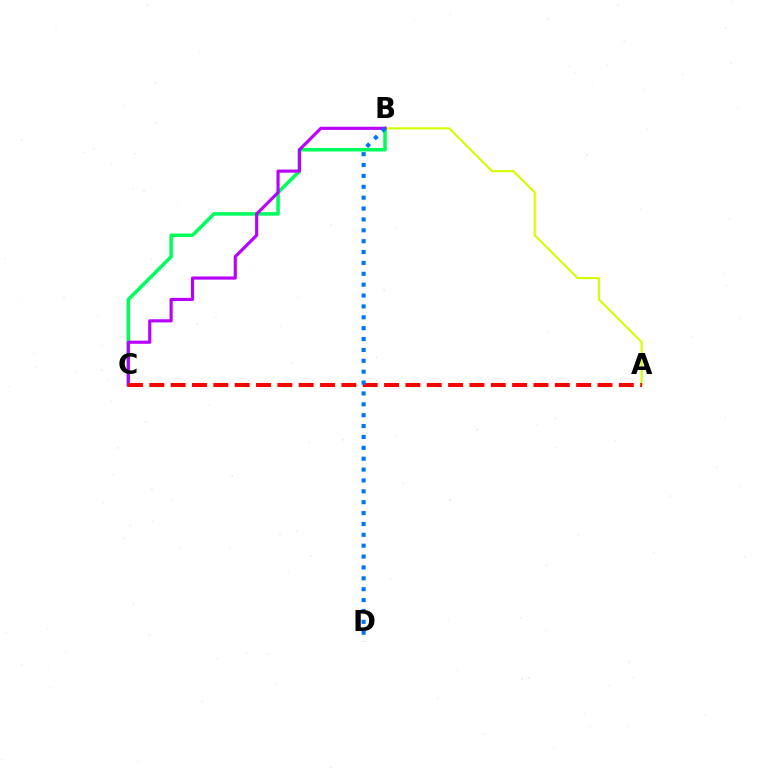{('B', 'C'): [{'color': '#00ff5c', 'line_style': 'solid', 'thickness': 2.55}, {'color': '#b900ff', 'line_style': 'solid', 'thickness': 2.26}], ('A', 'B'): [{'color': '#d1ff00', 'line_style': 'solid', 'thickness': 1.53}], ('A', 'C'): [{'color': '#ff0000', 'line_style': 'dashed', 'thickness': 2.9}], ('B', 'D'): [{'color': '#0074ff', 'line_style': 'dotted', 'thickness': 2.96}]}